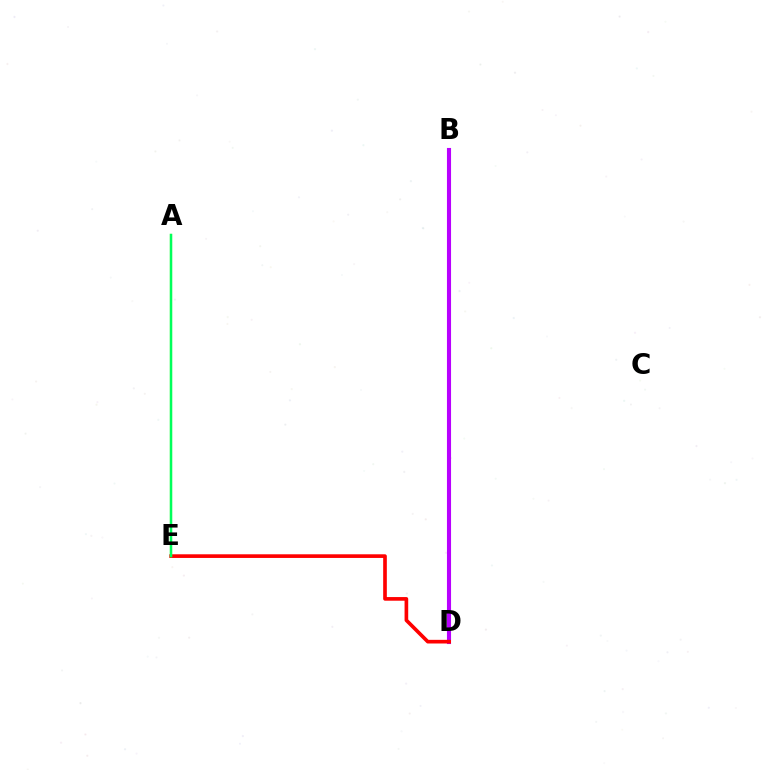{('B', 'D'): [{'color': '#0074ff', 'line_style': 'dotted', 'thickness': 2.14}, {'color': '#b900ff', 'line_style': 'solid', 'thickness': 2.95}], ('D', 'E'): [{'color': '#ff0000', 'line_style': 'solid', 'thickness': 2.63}], ('A', 'E'): [{'color': '#d1ff00', 'line_style': 'solid', 'thickness': 1.55}, {'color': '#00ff5c', 'line_style': 'solid', 'thickness': 1.79}]}